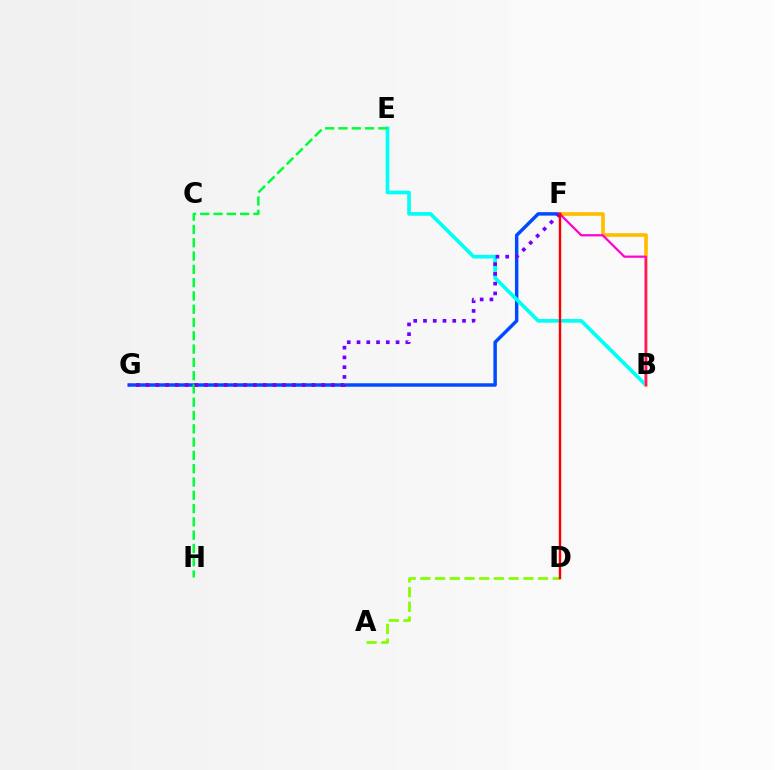{('F', 'G'): [{'color': '#004bff', 'line_style': 'solid', 'thickness': 2.49}, {'color': '#7200ff', 'line_style': 'dotted', 'thickness': 2.65}], ('B', 'E'): [{'color': '#00fff6', 'line_style': 'solid', 'thickness': 2.66}], ('B', 'F'): [{'color': '#ffbd00', 'line_style': 'solid', 'thickness': 2.62}, {'color': '#ff00cf', 'line_style': 'solid', 'thickness': 1.6}], ('E', 'H'): [{'color': '#00ff39', 'line_style': 'dashed', 'thickness': 1.81}], ('A', 'D'): [{'color': '#84ff00', 'line_style': 'dashed', 'thickness': 2.0}], ('D', 'F'): [{'color': '#ff0000', 'line_style': 'solid', 'thickness': 1.73}]}